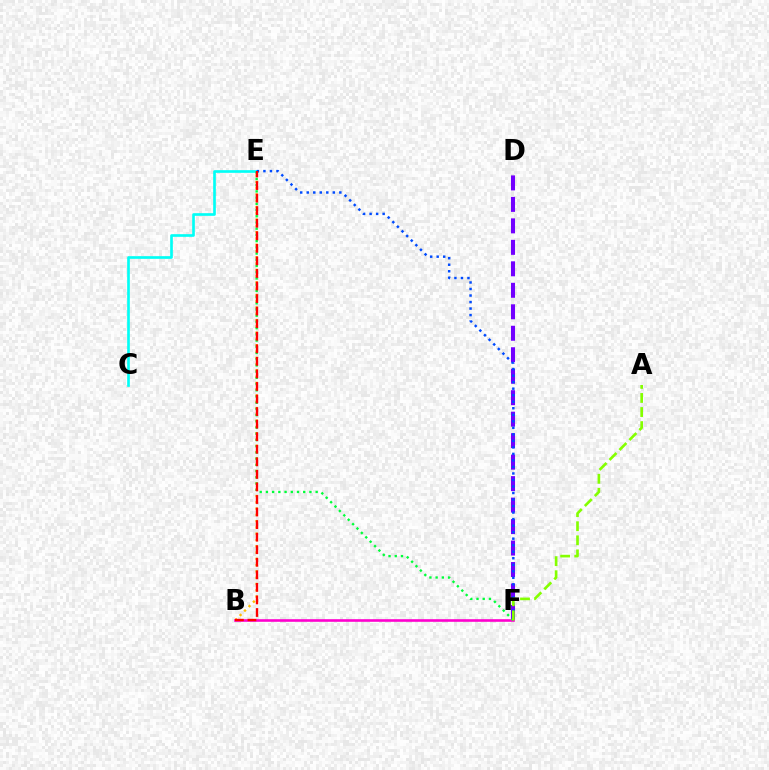{('D', 'F'): [{'color': '#7200ff', 'line_style': 'dashed', 'thickness': 2.92}], ('C', 'E'): [{'color': '#00fff6', 'line_style': 'solid', 'thickness': 1.91}], ('B', 'E'): [{'color': '#ffbd00', 'line_style': 'dotted', 'thickness': 1.71}, {'color': '#ff0000', 'line_style': 'dashed', 'thickness': 1.71}], ('E', 'F'): [{'color': '#004bff', 'line_style': 'dotted', 'thickness': 1.77}, {'color': '#00ff39', 'line_style': 'dotted', 'thickness': 1.69}], ('B', 'F'): [{'color': '#ff00cf', 'line_style': 'solid', 'thickness': 1.88}], ('A', 'F'): [{'color': '#84ff00', 'line_style': 'dashed', 'thickness': 1.91}]}